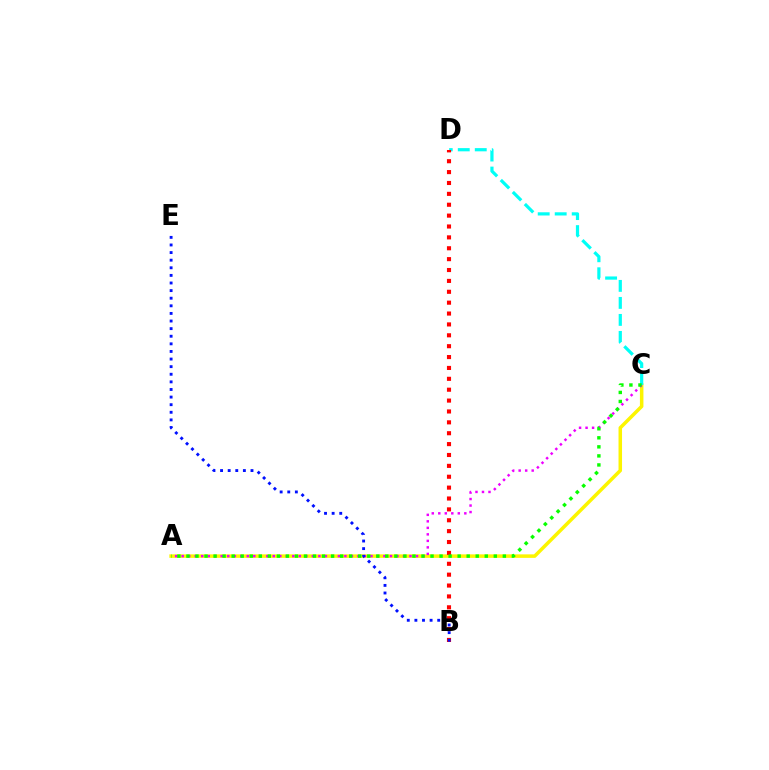{('A', 'C'): [{'color': '#fcf500', 'line_style': 'solid', 'thickness': 2.53}, {'color': '#ee00ff', 'line_style': 'dotted', 'thickness': 1.77}, {'color': '#08ff00', 'line_style': 'dotted', 'thickness': 2.46}], ('C', 'D'): [{'color': '#00fff6', 'line_style': 'dashed', 'thickness': 2.31}], ('B', 'D'): [{'color': '#ff0000', 'line_style': 'dotted', 'thickness': 2.96}], ('B', 'E'): [{'color': '#0010ff', 'line_style': 'dotted', 'thickness': 2.07}]}